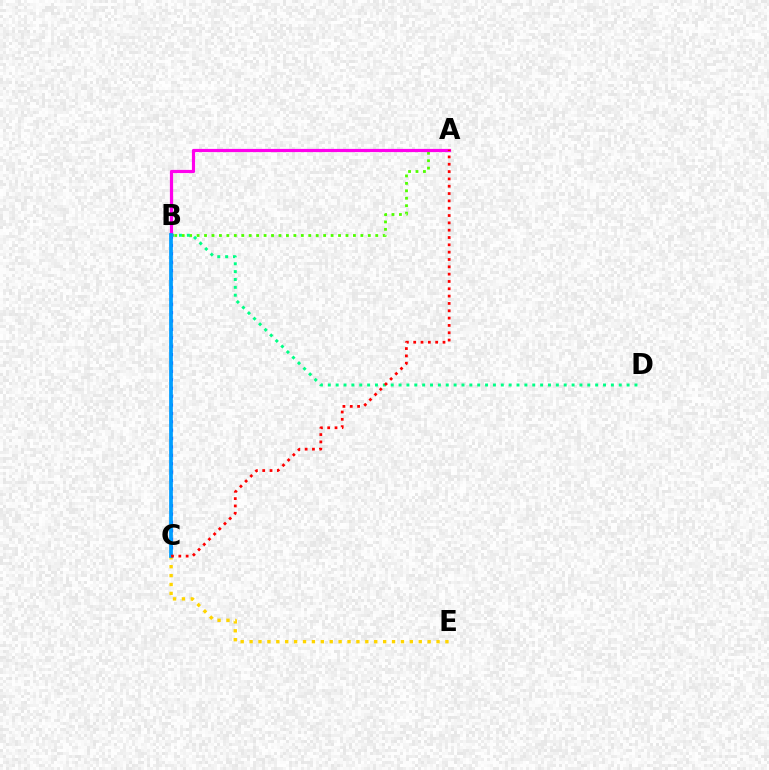{('A', 'B'): [{'color': '#4fff00', 'line_style': 'dotted', 'thickness': 2.02}, {'color': '#ff00ed', 'line_style': 'solid', 'thickness': 2.3}], ('B', 'D'): [{'color': '#00ff86', 'line_style': 'dotted', 'thickness': 2.14}], ('B', 'C'): [{'color': '#3700ff', 'line_style': 'dotted', 'thickness': 2.28}, {'color': '#009eff', 'line_style': 'solid', 'thickness': 2.69}], ('C', 'E'): [{'color': '#ffd500', 'line_style': 'dotted', 'thickness': 2.42}], ('A', 'C'): [{'color': '#ff0000', 'line_style': 'dotted', 'thickness': 1.99}]}